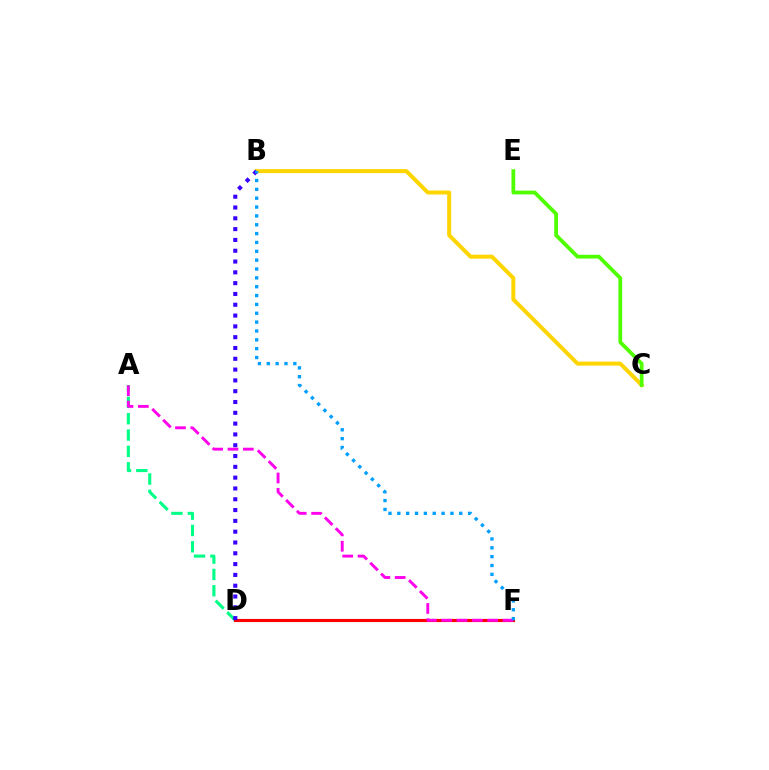{('A', 'D'): [{'color': '#00ff86', 'line_style': 'dashed', 'thickness': 2.22}], ('D', 'F'): [{'color': '#ff0000', 'line_style': 'solid', 'thickness': 2.25}], ('B', 'C'): [{'color': '#ffd500', 'line_style': 'solid', 'thickness': 2.87}], ('C', 'E'): [{'color': '#4fff00', 'line_style': 'solid', 'thickness': 2.71}], ('B', 'D'): [{'color': '#3700ff', 'line_style': 'dotted', 'thickness': 2.94}], ('A', 'F'): [{'color': '#ff00ed', 'line_style': 'dashed', 'thickness': 2.08}], ('B', 'F'): [{'color': '#009eff', 'line_style': 'dotted', 'thickness': 2.4}]}